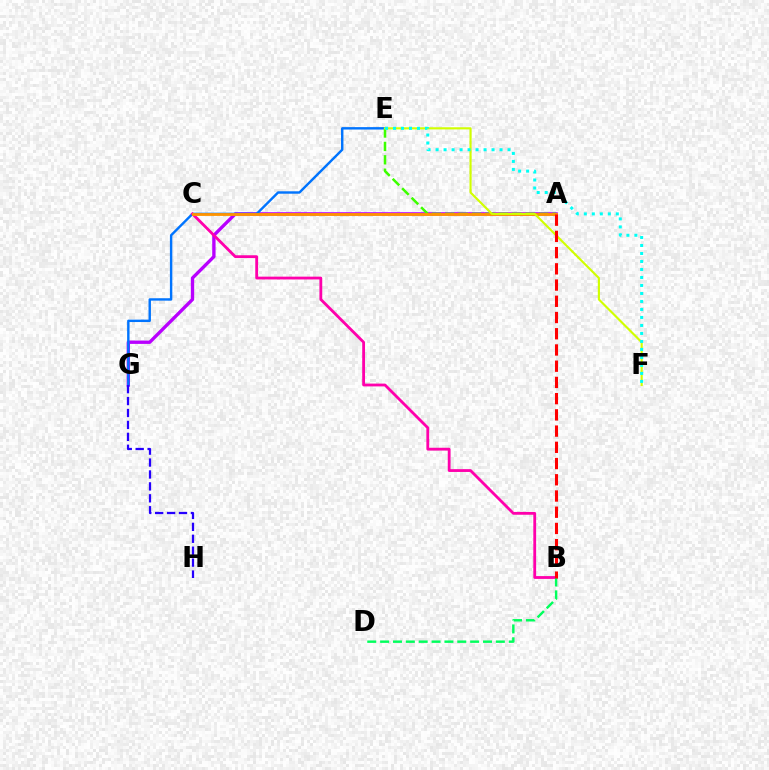{('A', 'G'): [{'color': '#b900ff', 'line_style': 'solid', 'thickness': 2.41}], ('E', 'G'): [{'color': '#0074ff', 'line_style': 'solid', 'thickness': 1.74}], ('B', 'C'): [{'color': '#ff00ac', 'line_style': 'solid', 'thickness': 2.03}], ('A', 'E'): [{'color': '#3dff00', 'line_style': 'dashed', 'thickness': 1.82}], ('A', 'C'): [{'color': '#ff9400', 'line_style': 'solid', 'thickness': 2.03}], ('E', 'F'): [{'color': '#d1ff00', 'line_style': 'solid', 'thickness': 1.54}, {'color': '#00fff6', 'line_style': 'dotted', 'thickness': 2.17}], ('B', 'D'): [{'color': '#00ff5c', 'line_style': 'dashed', 'thickness': 1.75}], ('G', 'H'): [{'color': '#2500ff', 'line_style': 'dashed', 'thickness': 1.62}], ('A', 'B'): [{'color': '#ff0000', 'line_style': 'dashed', 'thickness': 2.2}]}